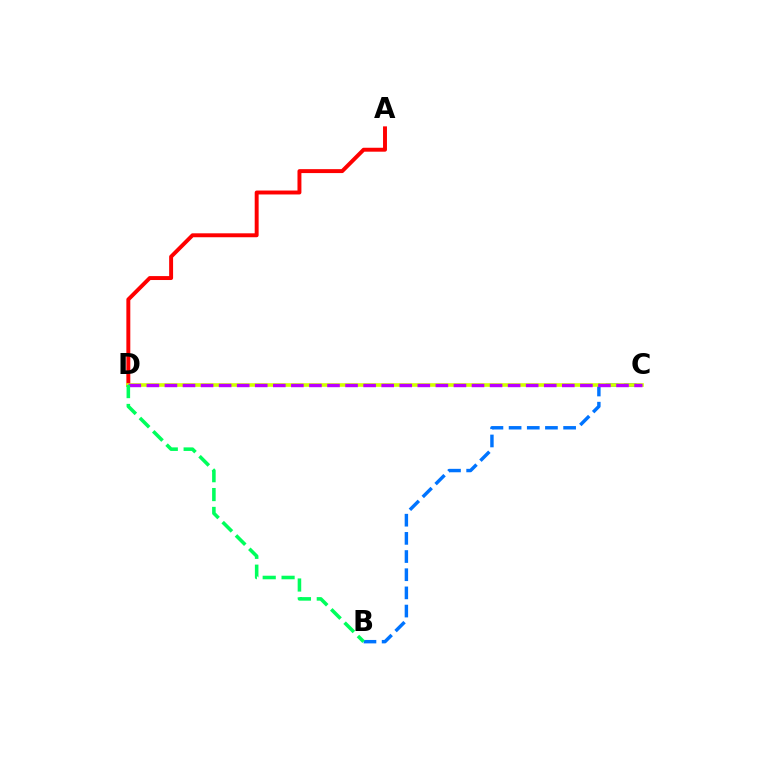{('B', 'C'): [{'color': '#0074ff', 'line_style': 'dashed', 'thickness': 2.47}], ('A', 'D'): [{'color': '#ff0000', 'line_style': 'solid', 'thickness': 2.83}], ('C', 'D'): [{'color': '#d1ff00', 'line_style': 'solid', 'thickness': 2.6}, {'color': '#b900ff', 'line_style': 'dashed', 'thickness': 2.45}], ('B', 'D'): [{'color': '#00ff5c', 'line_style': 'dashed', 'thickness': 2.56}]}